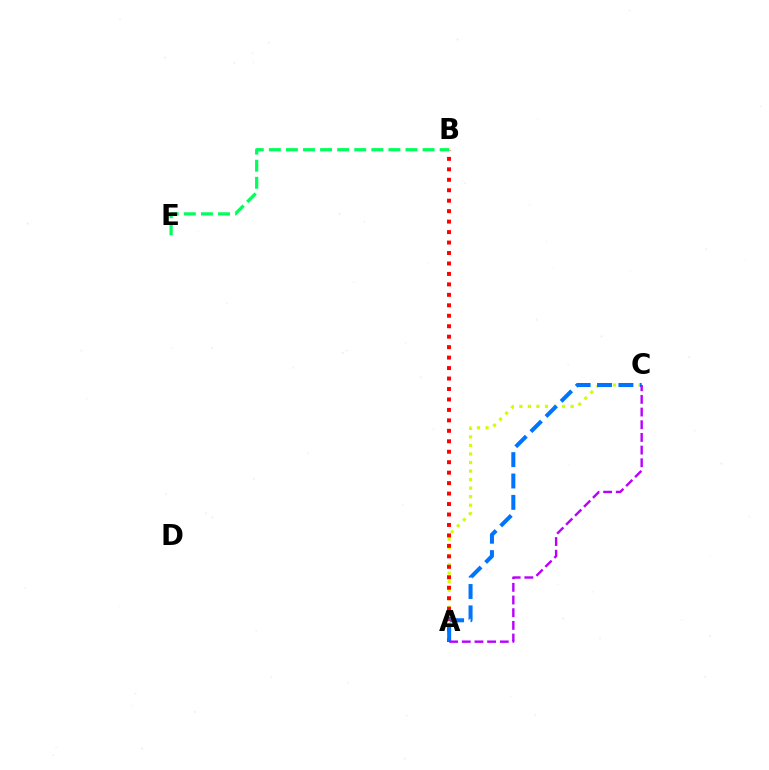{('A', 'C'): [{'color': '#d1ff00', 'line_style': 'dotted', 'thickness': 2.32}, {'color': '#0074ff', 'line_style': 'dashed', 'thickness': 2.9}, {'color': '#b900ff', 'line_style': 'dashed', 'thickness': 1.72}], ('A', 'B'): [{'color': '#ff0000', 'line_style': 'dotted', 'thickness': 2.84}], ('B', 'E'): [{'color': '#00ff5c', 'line_style': 'dashed', 'thickness': 2.32}]}